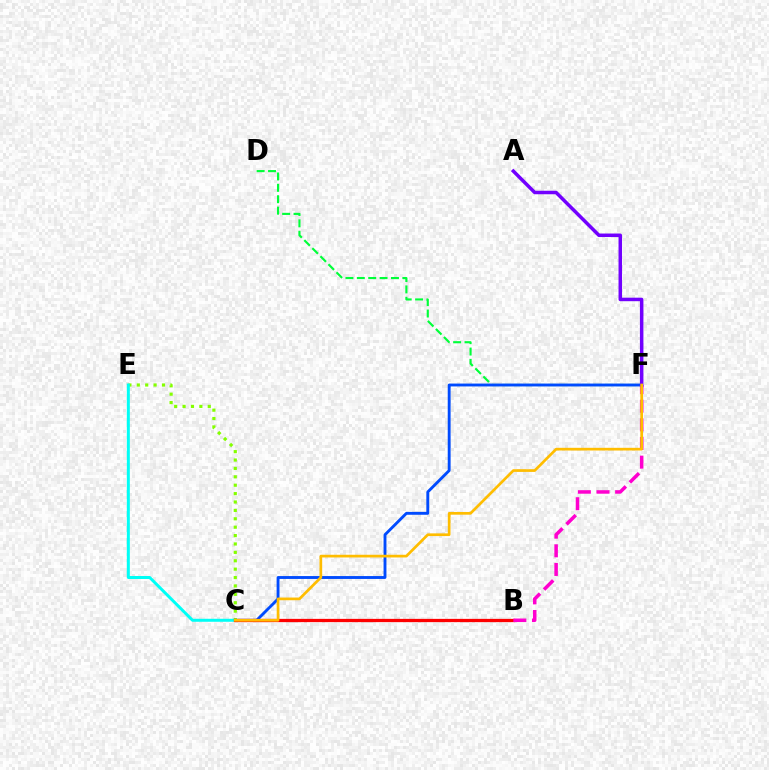{('D', 'F'): [{'color': '#00ff39', 'line_style': 'dashed', 'thickness': 1.55}], ('C', 'F'): [{'color': '#004bff', 'line_style': 'solid', 'thickness': 2.07}, {'color': '#ffbd00', 'line_style': 'solid', 'thickness': 1.94}], ('C', 'E'): [{'color': '#84ff00', 'line_style': 'dotted', 'thickness': 2.28}, {'color': '#00fff6', 'line_style': 'solid', 'thickness': 2.15}], ('B', 'C'): [{'color': '#ff0000', 'line_style': 'solid', 'thickness': 2.35}], ('B', 'F'): [{'color': '#ff00cf', 'line_style': 'dashed', 'thickness': 2.53}], ('A', 'F'): [{'color': '#7200ff', 'line_style': 'solid', 'thickness': 2.52}]}